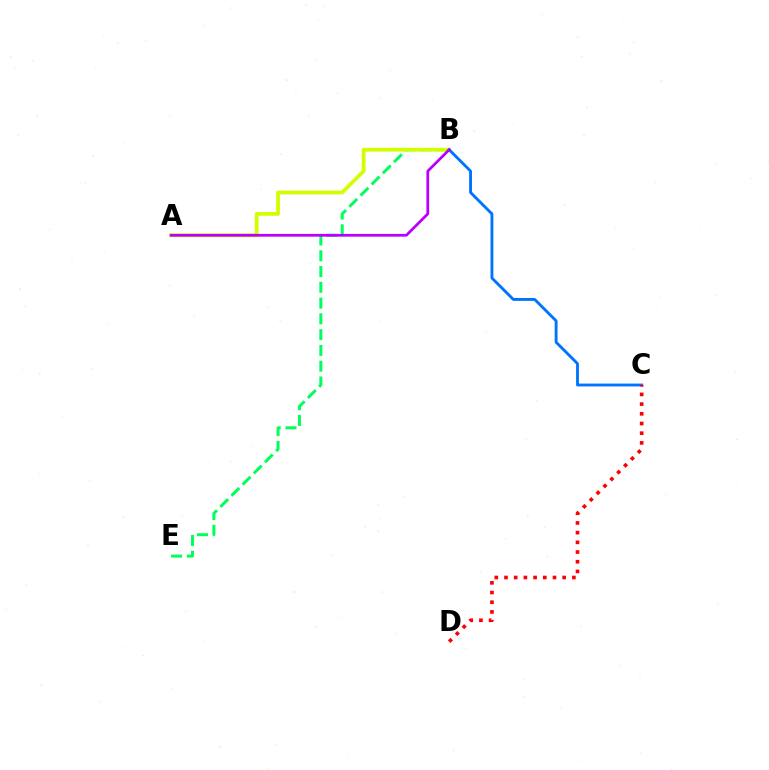{('B', 'E'): [{'color': '#00ff5c', 'line_style': 'dashed', 'thickness': 2.14}], ('A', 'B'): [{'color': '#d1ff00', 'line_style': 'solid', 'thickness': 2.72}, {'color': '#b900ff', 'line_style': 'solid', 'thickness': 1.98}], ('B', 'C'): [{'color': '#0074ff', 'line_style': 'solid', 'thickness': 2.06}], ('C', 'D'): [{'color': '#ff0000', 'line_style': 'dotted', 'thickness': 2.63}]}